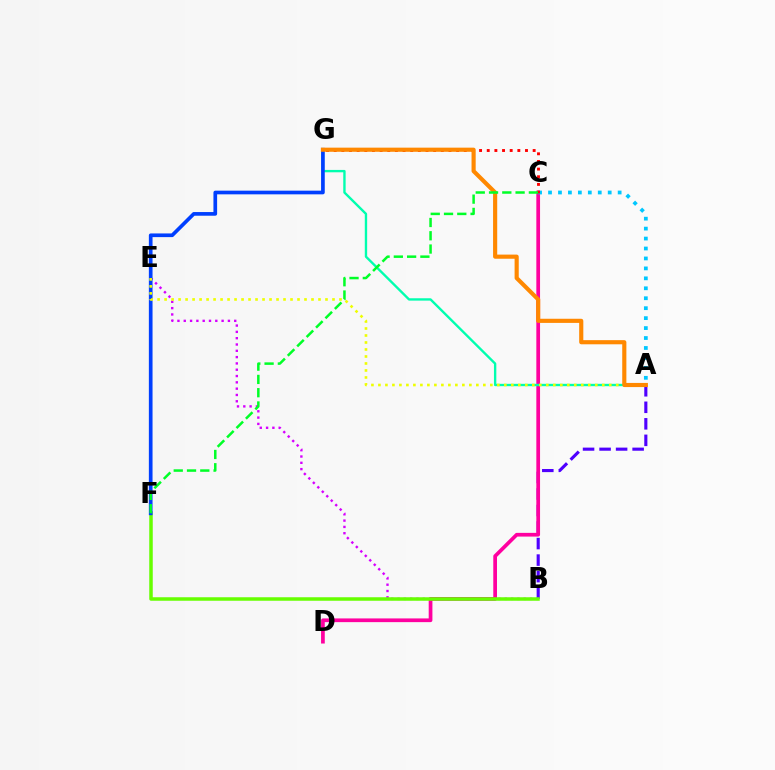{('B', 'E'): [{'color': '#d600ff', 'line_style': 'dotted', 'thickness': 1.71}], ('A', 'B'): [{'color': '#4f00ff', 'line_style': 'dashed', 'thickness': 2.24}], ('C', 'D'): [{'color': '#ff00a0', 'line_style': 'solid', 'thickness': 2.67}], ('B', 'F'): [{'color': '#66ff00', 'line_style': 'solid', 'thickness': 2.52}], ('A', 'G'): [{'color': '#00ffaf', 'line_style': 'solid', 'thickness': 1.71}, {'color': '#ff8800', 'line_style': 'solid', 'thickness': 2.98}], ('F', 'G'): [{'color': '#003fff', 'line_style': 'solid', 'thickness': 2.65}], ('A', 'C'): [{'color': '#00c7ff', 'line_style': 'dotted', 'thickness': 2.7}], ('C', 'G'): [{'color': '#ff0000', 'line_style': 'dotted', 'thickness': 2.08}], ('A', 'E'): [{'color': '#eeff00', 'line_style': 'dotted', 'thickness': 1.9}], ('C', 'F'): [{'color': '#00ff27', 'line_style': 'dashed', 'thickness': 1.8}]}